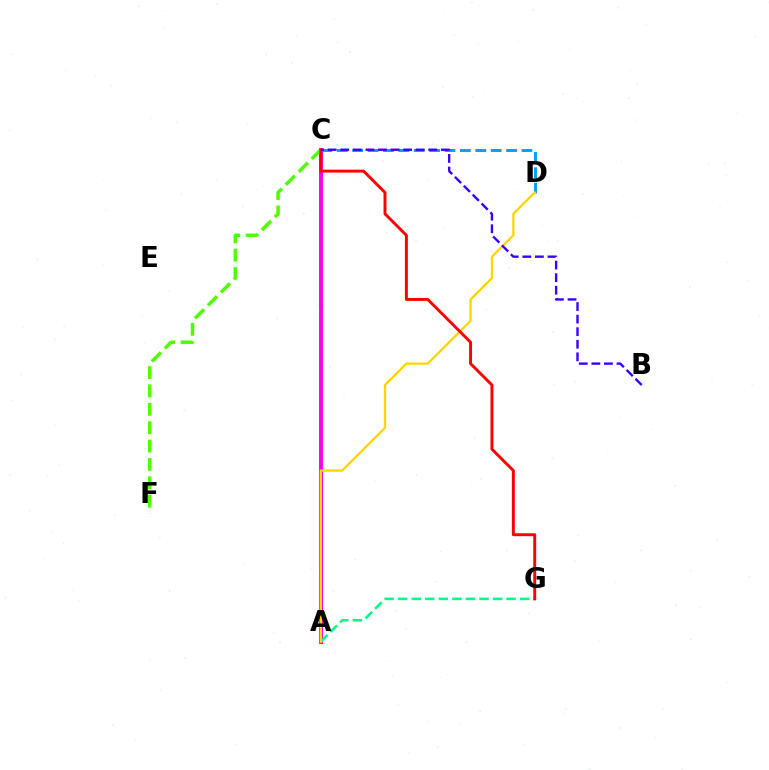{('A', 'C'): [{'color': '#ff00ed', 'line_style': 'solid', 'thickness': 2.85}], ('C', 'D'): [{'color': '#009eff', 'line_style': 'dashed', 'thickness': 2.09}], ('A', 'G'): [{'color': '#00ff86', 'line_style': 'dashed', 'thickness': 1.84}], ('A', 'D'): [{'color': '#ffd500', 'line_style': 'solid', 'thickness': 1.64}], ('C', 'F'): [{'color': '#4fff00', 'line_style': 'dashed', 'thickness': 2.5}], ('C', 'G'): [{'color': '#ff0000', 'line_style': 'solid', 'thickness': 2.11}], ('B', 'C'): [{'color': '#3700ff', 'line_style': 'dashed', 'thickness': 1.71}]}